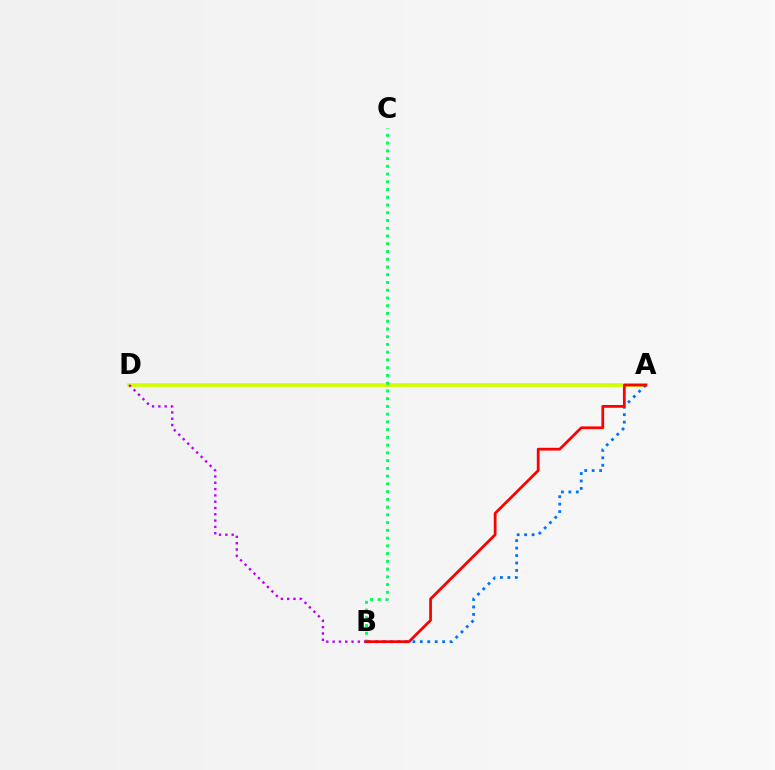{('A', 'D'): [{'color': '#d1ff00', 'line_style': 'solid', 'thickness': 2.69}], ('B', 'C'): [{'color': '#00ff5c', 'line_style': 'dotted', 'thickness': 2.1}], ('A', 'B'): [{'color': '#0074ff', 'line_style': 'dotted', 'thickness': 2.02}, {'color': '#ff0000', 'line_style': 'solid', 'thickness': 1.98}], ('B', 'D'): [{'color': '#b900ff', 'line_style': 'dotted', 'thickness': 1.71}]}